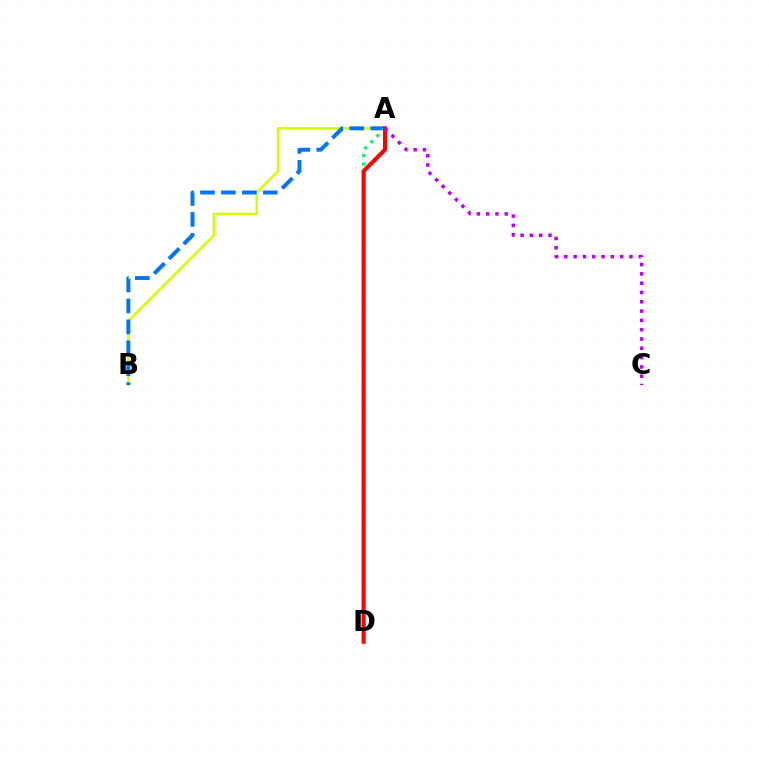{('A', 'B'): [{'color': '#d1ff00', 'line_style': 'solid', 'thickness': 1.8}, {'color': '#0074ff', 'line_style': 'dashed', 'thickness': 2.84}], ('A', 'D'): [{'color': '#00ff5c', 'line_style': 'dotted', 'thickness': 2.34}, {'color': '#ff0000', 'line_style': 'solid', 'thickness': 2.94}], ('A', 'C'): [{'color': '#b900ff', 'line_style': 'dotted', 'thickness': 2.53}]}